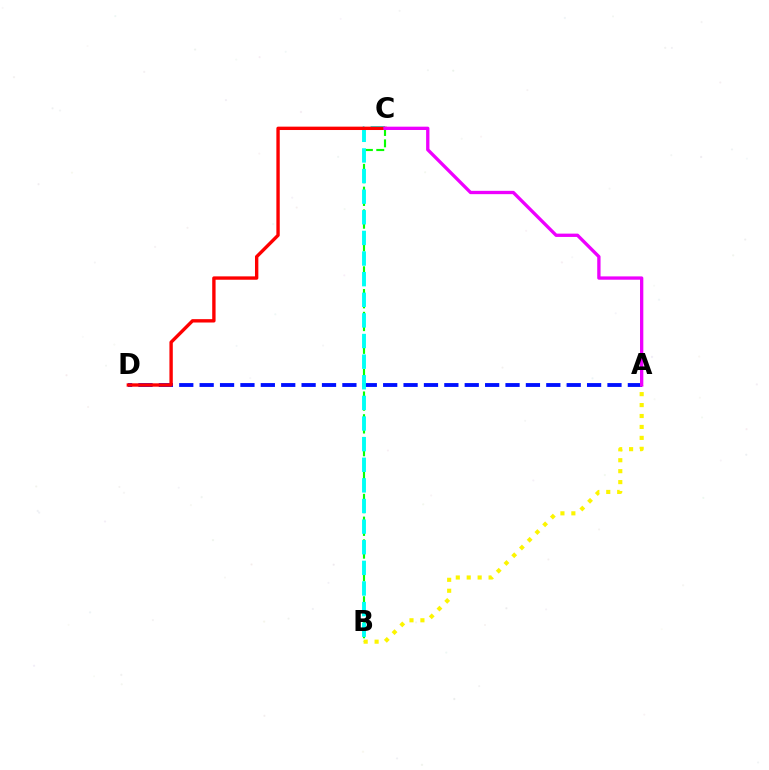{('B', 'C'): [{'color': '#08ff00', 'line_style': 'dashed', 'thickness': 1.55}, {'color': '#00fff6', 'line_style': 'dashed', 'thickness': 2.8}], ('A', 'B'): [{'color': '#fcf500', 'line_style': 'dotted', 'thickness': 2.97}], ('A', 'D'): [{'color': '#0010ff', 'line_style': 'dashed', 'thickness': 2.77}], ('C', 'D'): [{'color': '#ff0000', 'line_style': 'solid', 'thickness': 2.42}], ('A', 'C'): [{'color': '#ee00ff', 'line_style': 'solid', 'thickness': 2.39}]}